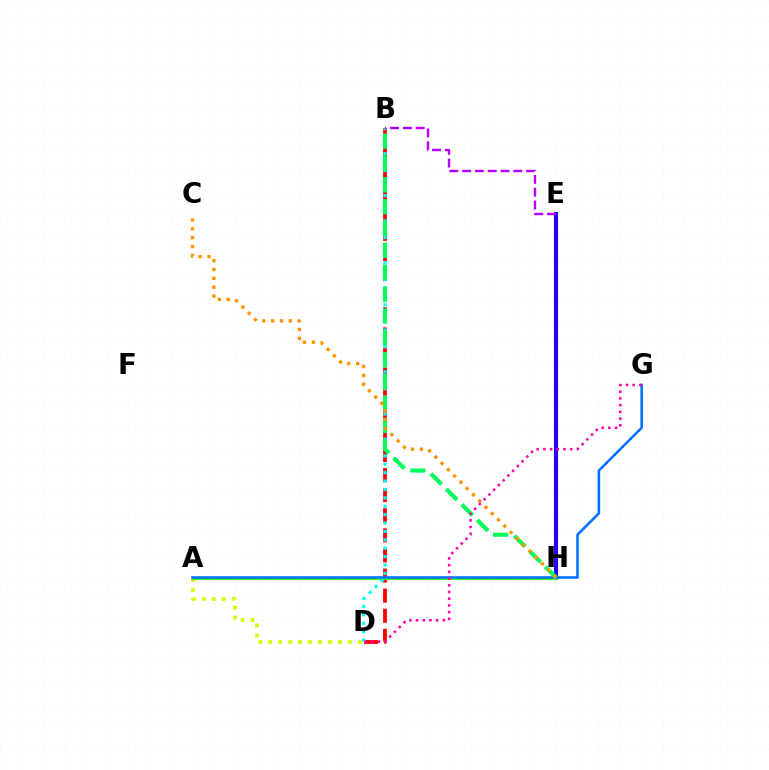{('B', 'D'): [{'color': '#ff0000', 'line_style': 'dashed', 'thickness': 2.73}, {'color': '#00fff6', 'line_style': 'dotted', 'thickness': 2.28}], ('E', 'H'): [{'color': '#2500ff', 'line_style': 'solid', 'thickness': 2.99}], ('A', 'D'): [{'color': '#d1ff00', 'line_style': 'dotted', 'thickness': 2.71}], ('A', 'H'): [{'color': '#3dff00', 'line_style': 'solid', 'thickness': 2.14}], ('A', 'G'): [{'color': '#0074ff', 'line_style': 'solid', 'thickness': 1.86}], ('B', 'E'): [{'color': '#b900ff', 'line_style': 'dashed', 'thickness': 1.74}], ('B', 'H'): [{'color': '#00ff5c', 'line_style': 'dashed', 'thickness': 2.97}], ('C', 'H'): [{'color': '#ff9400', 'line_style': 'dotted', 'thickness': 2.41}], ('D', 'G'): [{'color': '#ff00ac', 'line_style': 'dotted', 'thickness': 1.82}]}